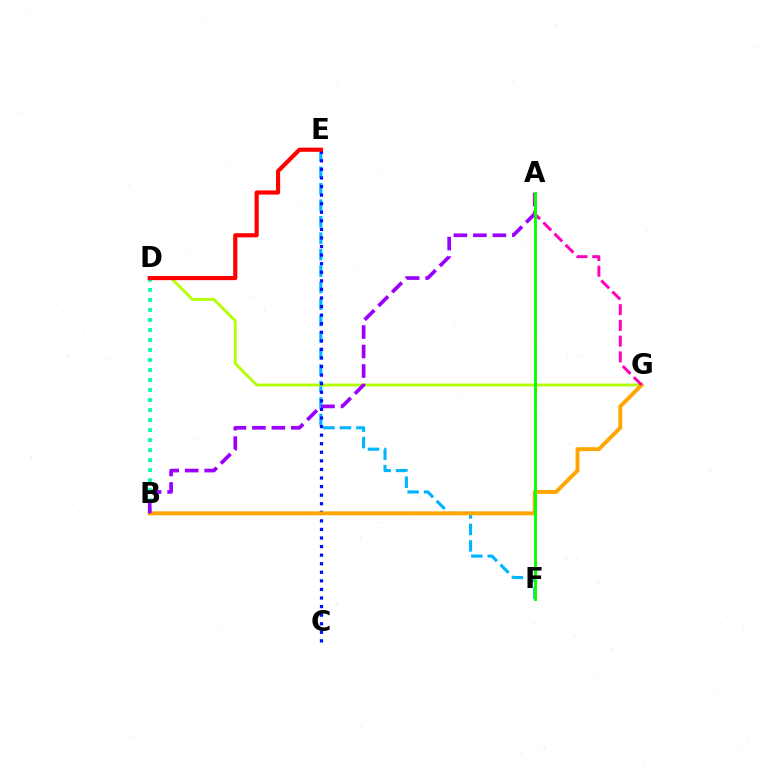{('E', 'F'): [{'color': '#00b5ff', 'line_style': 'dashed', 'thickness': 2.24}], ('D', 'G'): [{'color': '#b3ff00', 'line_style': 'solid', 'thickness': 2.04}], ('B', 'D'): [{'color': '#00ff9d', 'line_style': 'dotted', 'thickness': 2.72}], ('C', 'E'): [{'color': '#0010ff', 'line_style': 'dotted', 'thickness': 2.33}], ('B', 'G'): [{'color': '#ffa500', 'line_style': 'solid', 'thickness': 2.82}], ('A', 'B'): [{'color': '#9b00ff', 'line_style': 'dashed', 'thickness': 2.65}], ('A', 'G'): [{'color': '#ff00bd', 'line_style': 'dashed', 'thickness': 2.14}], ('A', 'F'): [{'color': '#08ff00', 'line_style': 'solid', 'thickness': 2.09}], ('D', 'E'): [{'color': '#ff0000', 'line_style': 'solid', 'thickness': 2.99}]}